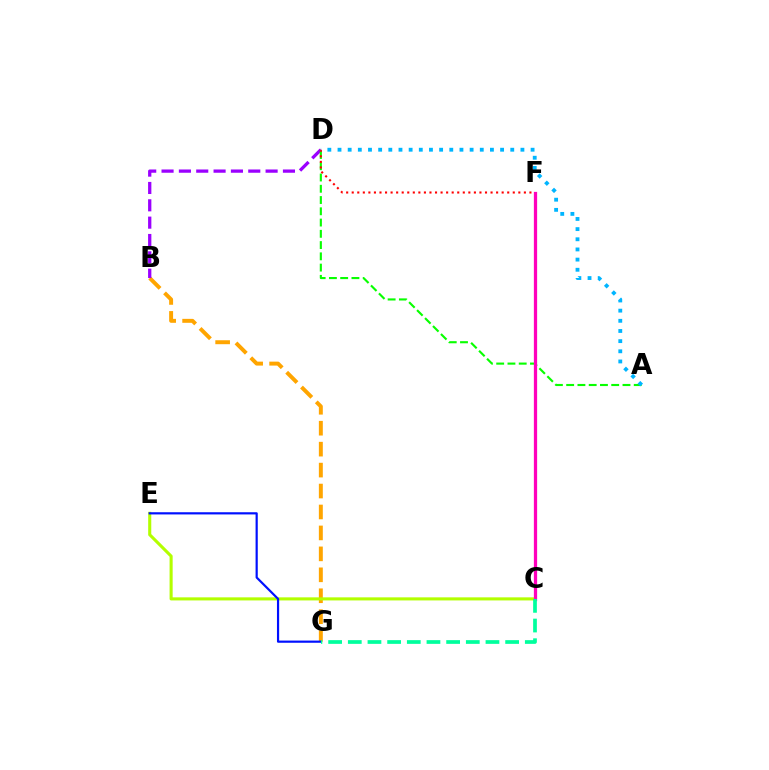{('B', 'G'): [{'color': '#ffa500', 'line_style': 'dashed', 'thickness': 2.85}], ('B', 'D'): [{'color': '#9b00ff', 'line_style': 'dashed', 'thickness': 2.36}], ('A', 'D'): [{'color': '#08ff00', 'line_style': 'dashed', 'thickness': 1.53}, {'color': '#00b5ff', 'line_style': 'dotted', 'thickness': 2.76}], ('C', 'E'): [{'color': '#b3ff00', 'line_style': 'solid', 'thickness': 2.22}], ('D', 'F'): [{'color': '#ff0000', 'line_style': 'dotted', 'thickness': 1.51}], ('C', 'F'): [{'color': '#ff00bd', 'line_style': 'solid', 'thickness': 2.35}], ('E', 'G'): [{'color': '#0010ff', 'line_style': 'solid', 'thickness': 1.58}], ('C', 'G'): [{'color': '#00ff9d', 'line_style': 'dashed', 'thickness': 2.67}]}